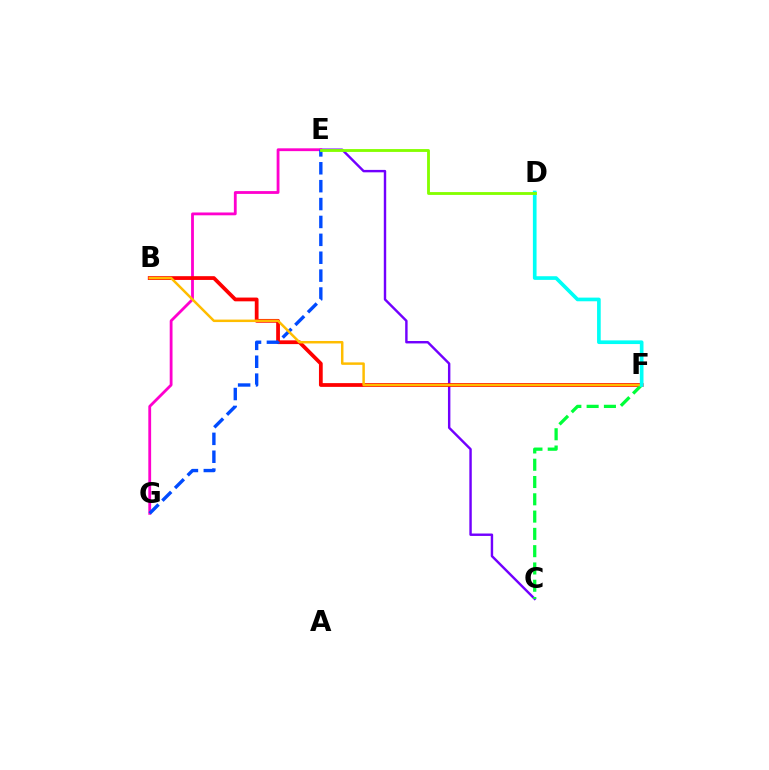{('C', 'E'): [{'color': '#7200ff', 'line_style': 'solid', 'thickness': 1.74}], ('E', 'G'): [{'color': '#ff00cf', 'line_style': 'solid', 'thickness': 2.03}, {'color': '#004bff', 'line_style': 'dashed', 'thickness': 2.43}], ('B', 'F'): [{'color': '#ff0000', 'line_style': 'solid', 'thickness': 2.71}, {'color': '#ffbd00', 'line_style': 'solid', 'thickness': 1.79}], ('C', 'F'): [{'color': '#00ff39', 'line_style': 'dashed', 'thickness': 2.35}], ('D', 'F'): [{'color': '#00fff6', 'line_style': 'solid', 'thickness': 2.64}], ('D', 'E'): [{'color': '#84ff00', 'line_style': 'solid', 'thickness': 2.05}]}